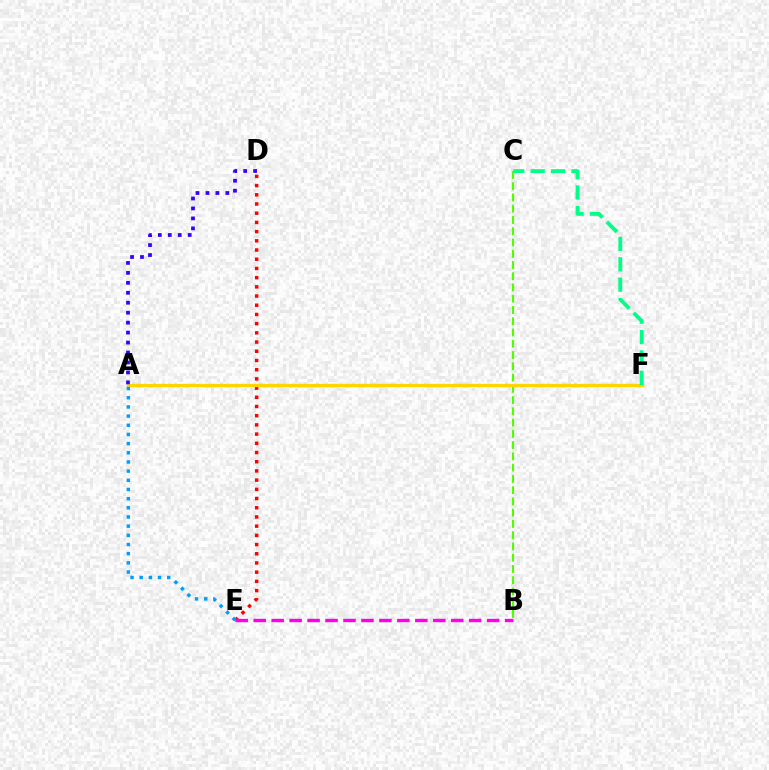{('B', 'C'): [{'color': '#4fff00', 'line_style': 'dashed', 'thickness': 1.53}], ('D', 'E'): [{'color': '#ff0000', 'line_style': 'dotted', 'thickness': 2.5}], ('A', 'F'): [{'color': '#ffd500', 'line_style': 'solid', 'thickness': 2.38}], ('C', 'F'): [{'color': '#00ff86', 'line_style': 'dashed', 'thickness': 2.77}], ('B', 'E'): [{'color': '#ff00ed', 'line_style': 'dashed', 'thickness': 2.44}], ('A', 'E'): [{'color': '#009eff', 'line_style': 'dotted', 'thickness': 2.49}], ('A', 'D'): [{'color': '#3700ff', 'line_style': 'dotted', 'thickness': 2.71}]}